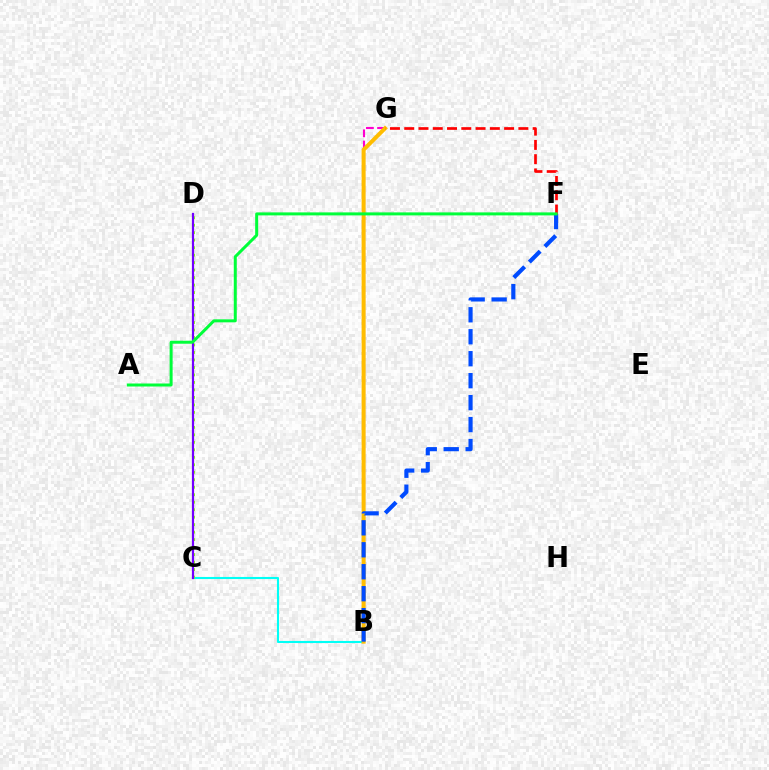{('B', 'C'): [{'color': '#00fff6', 'line_style': 'solid', 'thickness': 1.51}], ('C', 'D'): [{'color': '#84ff00', 'line_style': 'dotted', 'thickness': 2.03}, {'color': '#7200ff', 'line_style': 'solid', 'thickness': 1.59}], ('B', 'G'): [{'color': '#ff00cf', 'line_style': 'dashed', 'thickness': 1.52}, {'color': '#ffbd00', 'line_style': 'solid', 'thickness': 2.89}], ('B', 'F'): [{'color': '#004bff', 'line_style': 'dashed', 'thickness': 2.98}], ('F', 'G'): [{'color': '#ff0000', 'line_style': 'dashed', 'thickness': 1.94}], ('A', 'F'): [{'color': '#00ff39', 'line_style': 'solid', 'thickness': 2.16}]}